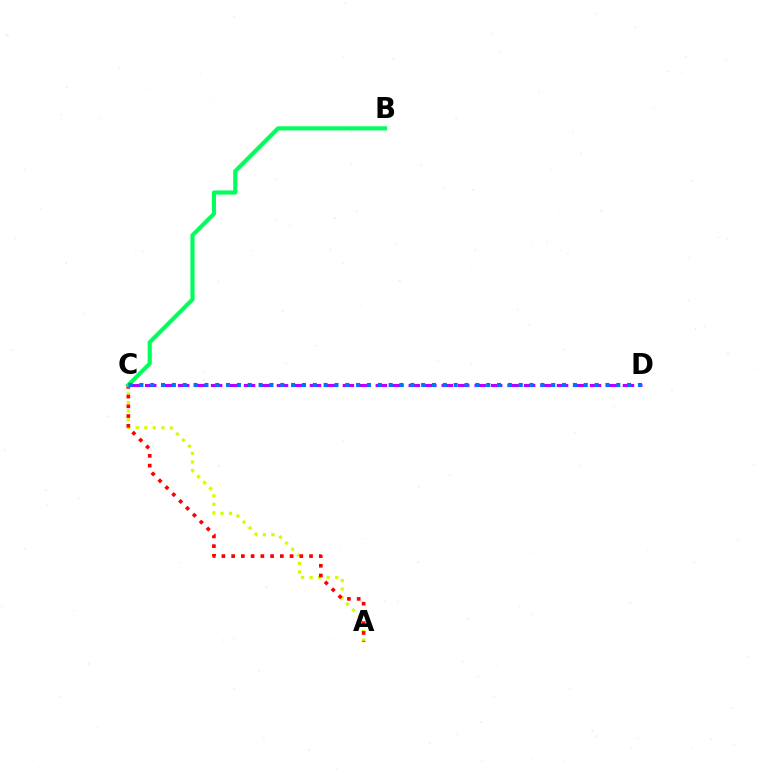{('C', 'D'): [{'color': '#b900ff', 'line_style': 'dashed', 'thickness': 2.24}, {'color': '#0074ff', 'line_style': 'dotted', 'thickness': 2.94}], ('A', 'C'): [{'color': '#d1ff00', 'line_style': 'dotted', 'thickness': 2.32}, {'color': '#ff0000', 'line_style': 'dotted', 'thickness': 2.65}], ('B', 'C'): [{'color': '#00ff5c', 'line_style': 'solid', 'thickness': 2.97}]}